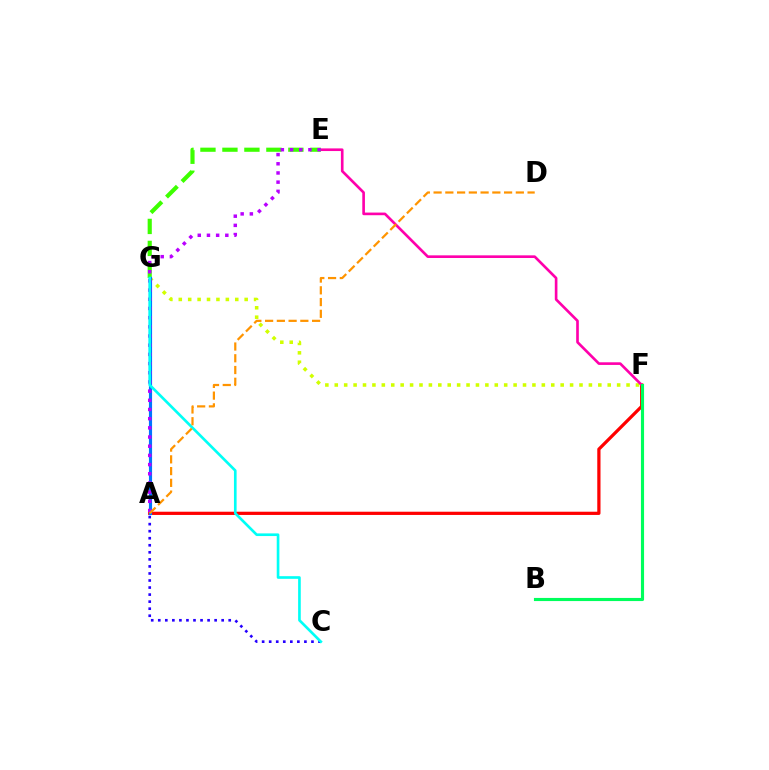{('A', 'C'): [{'color': '#2500ff', 'line_style': 'dotted', 'thickness': 1.91}], ('A', 'F'): [{'color': '#ff0000', 'line_style': 'solid', 'thickness': 2.32}], ('F', 'G'): [{'color': '#d1ff00', 'line_style': 'dotted', 'thickness': 2.56}], ('E', 'F'): [{'color': '#ff00ac', 'line_style': 'solid', 'thickness': 1.9}], ('B', 'F'): [{'color': '#00ff5c', 'line_style': 'solid', 'thickness': 2.25}], ('E', 'G'): [{'color': '#3dff00', 'line_style': 'dashed', 'thickness': 2.99}], ('A', 'G'): [{'color': '#0074ff', 'line_style': 'solid', 'thickness': 2.26}], ('A', 'E'): [{'color': '#b900ff', 'line_style': 'dotted', 'thickness': 2.5}], ('C', 'G'): [{'color': '#00fff6', 'line_style': 'solid', 'thickness': 1.91}], ('A', 'D'): [{'color': '#ff9400', 'line_style': 'dashed', 'thickness': 1.6}]}